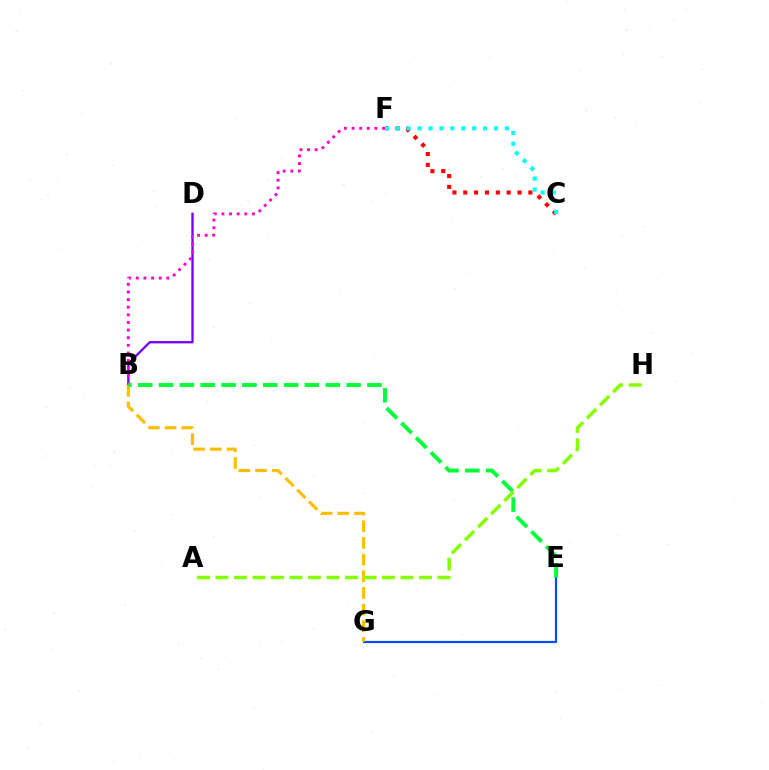{('B', 'D'): [{'color': '#7200ff', 'line_style': 'solid', 'thickness': 1.67}], ('B', 'F'): [{'color': '#ff00cf', 'line_style': 'dotted', 'thickness': 2.07}], ('C', 'F'): [{'color': '#ff0000', 'line_style': 'dotted', 'thickness': 2.95}, {'color': '#00fff6', 'line_style': 'dotted', 'thickness': 2.97}], ('E', 'G'): [{'color': '#004bff', 'line_style': 'solid', 'thickness': 1.57}], ('B', 'G'): [{'color': '#ffbd00', 'line_style': 'dashed', 'thickness': 2.26}], ('B', 'E'): [{'color': '#00ff39', 'line_style': 'dashed', 'thickness': 2.83}], ('A', 'H'): [{'color': '#84ff00', 'line_style': 'dashed', 'thickness': 2.51}]}